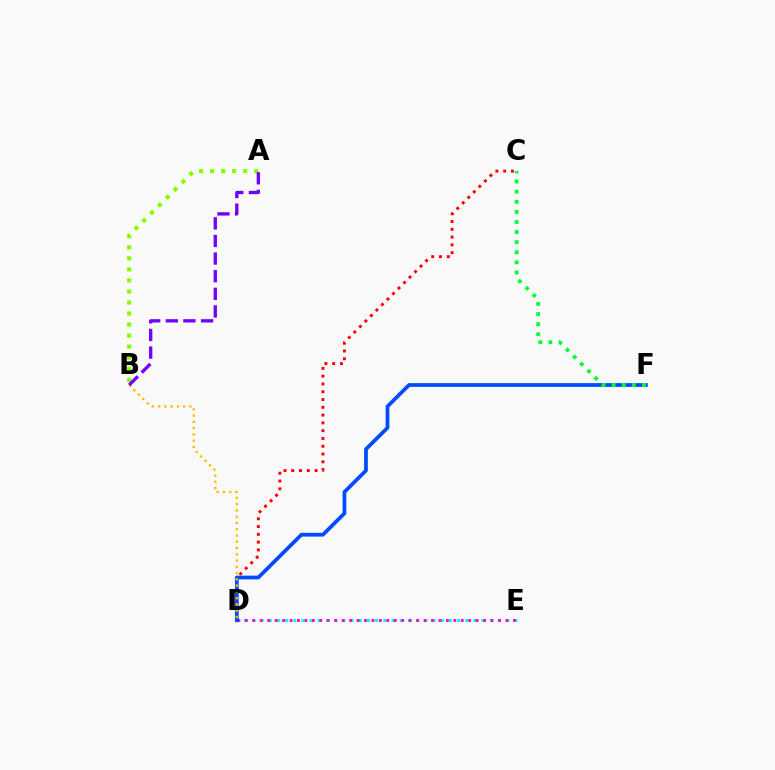{('D', 'E'): [{'color': '#00fff6', 'line_style': 'dotted', 'thickness': 2.23}, {'color': '#ff00cf', 'line_style': 'dotted', 'thickness': 2.02}], ('C', 'D'): [{'color': '#ff0000', 'line_style': 'dotted', 'thickness': 2.12}], ('D', 'F'): [{'color': '#004bff', 'line_style': 'solid', 'thickness': 2.69}], ('B', 'D'): [{'color': '#ffbd00', 'line_style': 'dotted', 'thickness': 1.7}], ('A', 'B'): [{'color': '#84ff00', 'line_style': 'dotted', 'thickness': 3.0}, {'color': '#7200ff', 'line_style': 'dashed', 'thickness': 2.39}], ('C', 'F'): [{'color': '#00ff39', 'line_style': 'dotted', 'thickness': 2.75}]}